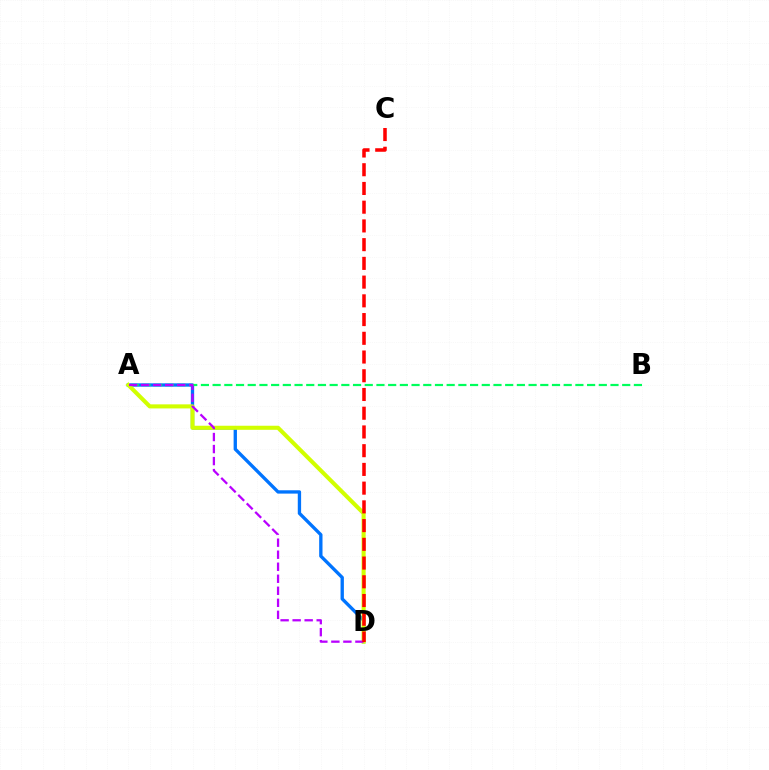{('A', 'D'): [{'color': '#0074ff', 'line_style': 'solid', 'thickness': 2.4}, {'color': '#d1ff00', 'line_style': 'solid', 'thickness': 2.93}, {'color': '#b900ff', 'line_style': 'dashed', 'thickness': 1.63}], ('A', 'B'): [{'color': '#00ff5c', 'line_style': 'dashed', 'thickness': 1.59}], ('C', 'D'): [{'color': '#ff0000', 'line_style': 'dashed', 'thickness': 2.54}]}